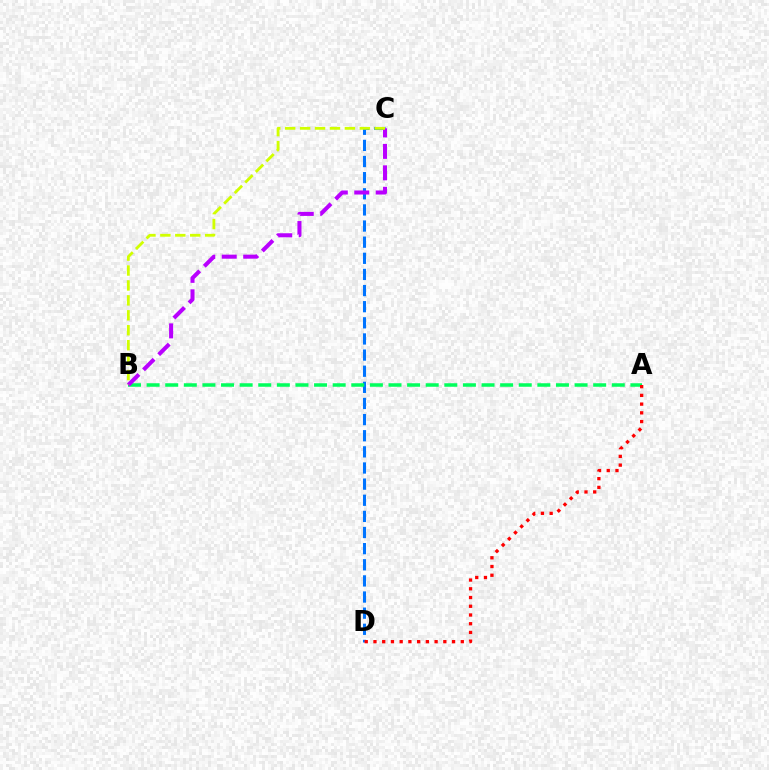{('C', 'D'): [{'color': '#0074ff', 'line_style': 'dashed', 'thickness': 2.19}], ('A', 'B'): [{'color': '#00ff5c', 'line_style': 'dashed', 'thickness': 2.53}], ('B', 'C'): [{'color': '#b900ff', 'line_style': 'dashed', 'thickness': 2.91}, {'color': '#d1ff00', 'line_style': 'dashed', 'thickness': 2.03}], ('A', 'D'): [{'color': '#ff0000', 'line_style': 'dotted', 'thickness': 2.37}]}